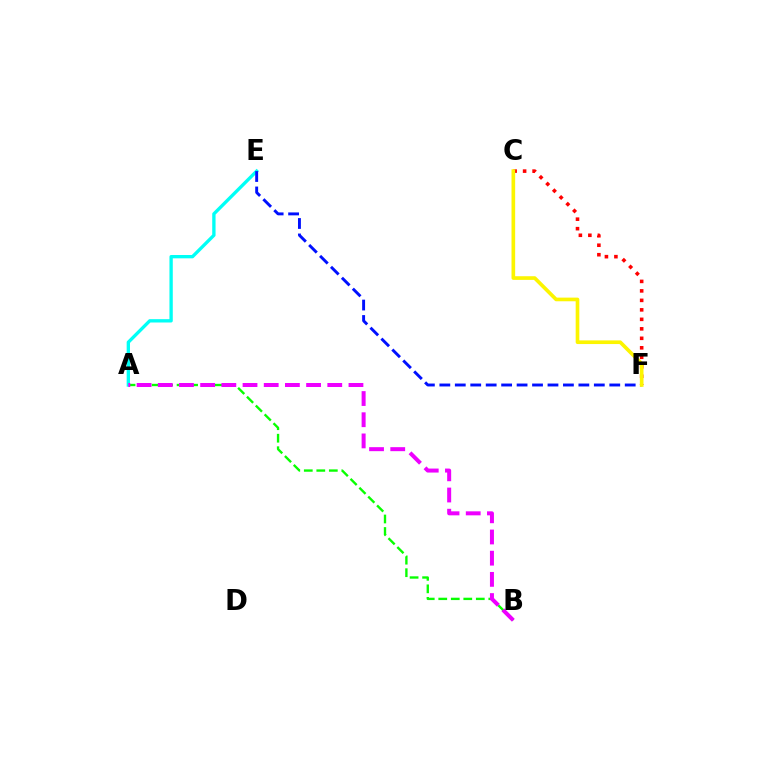{('A', 'B'): [{'color': '#08ff00', 'line_style': 'dashed', 'thickness': 1.7}, {'color': '#ee00ff', 'line_style': 'dashed', 'thickness': 2.88}], ('A', 'E'): [{'color': '#00fff6', 'line_style': 'solid', 'thickness': 2.4}], ('C', 'F'): [{'color': '#ff0000', 'line_style': 'dotted', 'thickness': 2.58}, {'color': '#fcf500', 'line_style': 'solid', 'thickness': 2.63}], ('E', 'F'): [{'color': '#0010ff', 'line_style': 'dashed', 'thickness': 2.1}]}